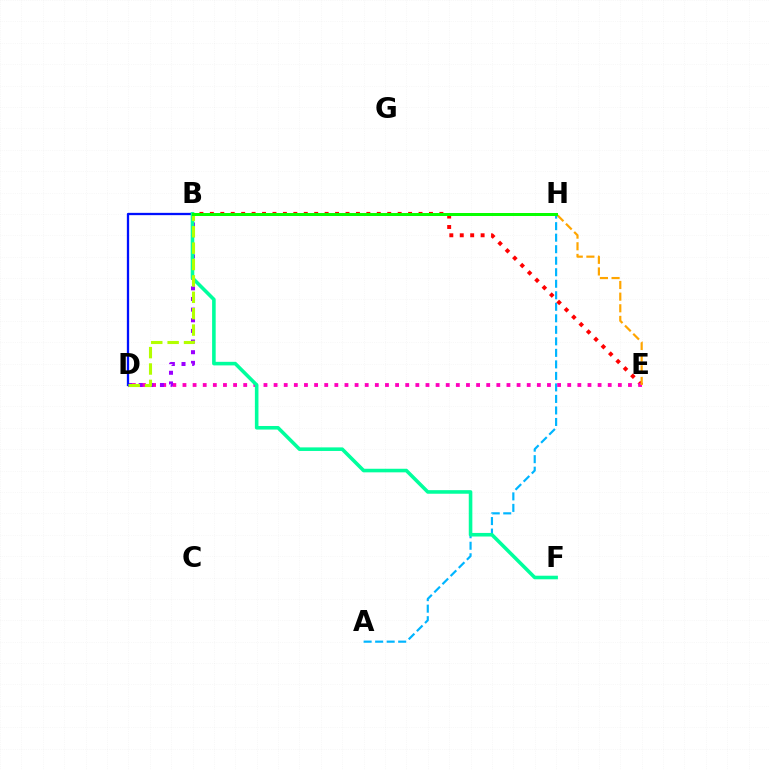{('A', 'H'): [{'color': '#00b5ff', 'line_style': 'dashed', 'thickness': 1.56}], ('B', 'E'): [{'color': '#ff0000', 'line_style': 'dotted', 'thickness': 2.83}], ('D', 'E'): [{'color': '#ff00bd', 'line_style': 'dotted', 'thickness': 2.75}], ('B', 'D'): [{'color': '#9b00ff', 'line_style': 'dotted', 'thickness': 2.89}, {'color': '#0010ff', 'line_style': 'solid', 'thickness': 1.66}, {'color': '#b3ff00', 'line_style': 'dashed', 'thickness': 2.23}], ('B', 'F'): [{'color': '#00ff9d', 'line_style': 'solid', 'thickness': 2.58}], ('E', 'H'): [{'color': '#ffa500', 'line_style': 'dashed', 'thickness': 1.58}], ('B', 'H'): [{'color': '#08ff00', 'line_style': 'solid', 'thickness': 2.16}]}